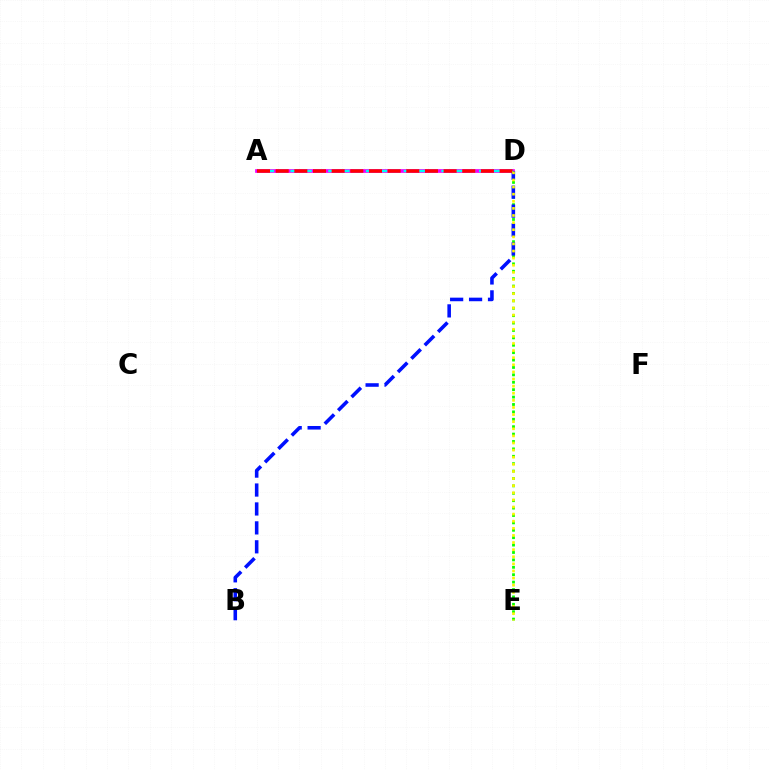{('A', 'D'): [{'color': '#ee00ff', 'line_style': 'solid', 'thickness': 2.66}, {'color': '#00fff6', 'line_style': 'dashed', 'thickness': 1.71}, {'color': '#ff0000', 'line_style': 'dashed', 'thickness': 2.53}], ('D', 'E'): [{'color': '#08ff00', 'line_style': 'dotted', 'thickness': 2.01}, {'color': '#fcf500', 'line_style': 'dotted', 'thickness': 1.93}], ('B', 'D'): [{'color': '#0010ff', 'line_style': 'dashed', 'thickness': 2.57}]}